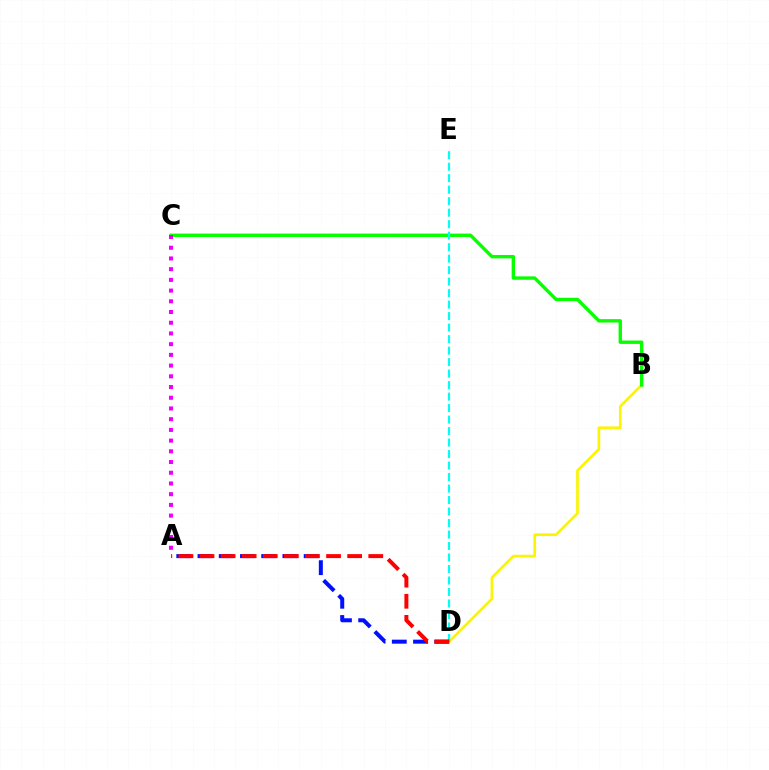{('B', 'D'): [{'color': '#fcf500', 'line_style': 'solid', 'thickness': 1.93}], ('B', 'C'): [{'color': '#08ff00', 'line_style': 'solid', 'thickness': 2.44}], ('A', 'C'): [{'color': '#ee00ff', 'line_style': 'dotted', 'thickness': 2.91}], ('D', 'E'): [{'color': '#00fff6', 'line_style': 'dashed', 'thickness': 1.56}], ('A', 'D'): [{'color': '#0010ff', 'line_style': 'dashed', 'thickness': 2.88}, {'color': '#ff0000', 'line_style': 'dashed', 'thickness': 2.87}]}